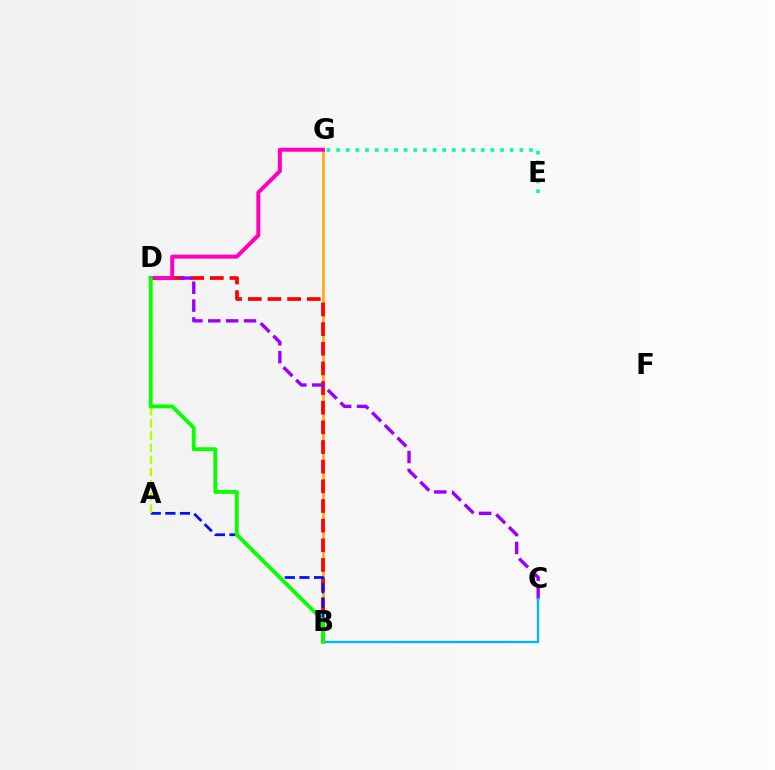{('B', 'G'): [{'color': '#ffa500', 'line_style': 'solid', 'thickness': 1.8}], ('B', 'D'): [{'color': '#ff0000', 'line_style': 'dashed', 'thickness': 2.67}, {'color': '#08ff00', 'line_style': 'solid', 'thickness': 2.75}], ('A', 'B'): [{'color': '#0010ff', 'line_style': 'dashed', 'thickness': 1.98}], ('C', 'D'): [{'color': '#9b00ff', 'line_style': 'dashed', 'thickness': 2.43}], ('A', 'D'): [{'color': '#b3ff00', 'line_style': 'dashed', 'thickness': 1.66}], ('D', 'G'): [{'color': '#ff00bd', 'line_style': 'solid', 'thickness': 2.86}], ('B', 'C'): [{'color': '#00b5ff', 'line_style': 'solid', 'thickness': 1.69}], ('E', 'G'): [{'color': '#00ff9d', 'line_style': 'dotted', 'thickness': 2.62}]}